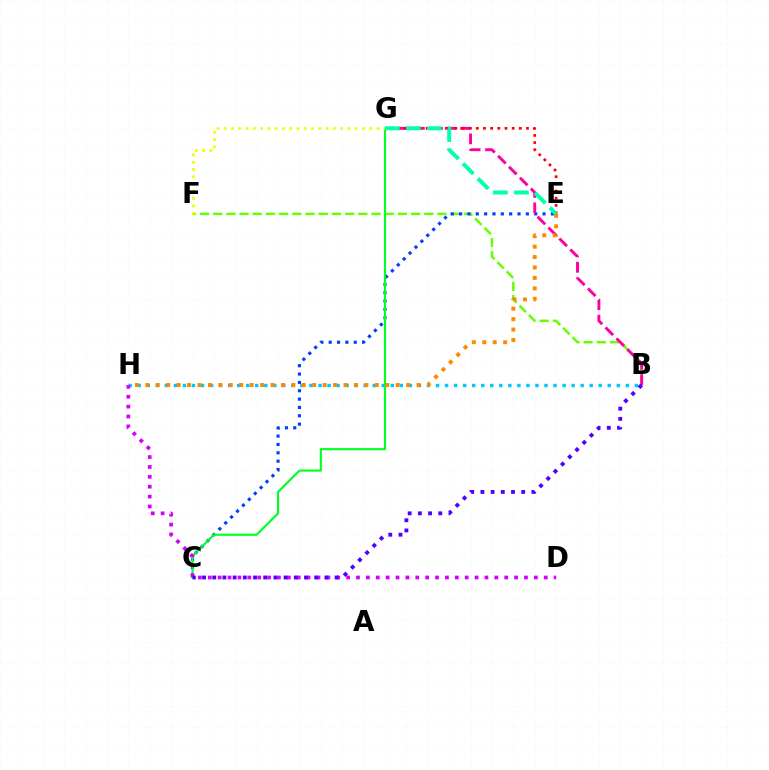{('B', 'F'): [{'color': '#66ff00', 'line_style': 'dashed', 'thickness': 1.79}], ('C', 'E'): [{'color': '#003fff', 'line_style': 'dotted', 'thickness': 2.27}], ('B', 'G'): [{'color': '#ff00a0', 'line_style': 'dashed', 'thickness': 2.1}], ('B', 'H'): [{'color': '#00c7ff', 'line_style': 'dotted', 'thickness': 2.46}], ('C', 'G'): [{'color': '#00ff27', 'line_style': 'solid', 'thickness': 1.54}], ('F', 'G'): [{'color': '#eeff00', 'line_style': 'dotted', 'thickness': 1.98}], ('E', 'G'): [{'color': '#ff0000', 'line_style': 'dotted', 'thickness': 1.95}, {'color': '#00ffaf', 'line_style': 'dashed', 'thickness': 2.86}], ('E', 'H'): [{'color': '#ff8800', 'line_style': 'dotted', 'thickness': 2.83}], ('D', 'H'): [{'color': '#d600ff', 'line_style': 'dotted', 'thickness': 2.68}], ('B', 'C'): [{'color': '#4f00ff', 'line_style': 'dotted', 'thickness': 2.77}]}